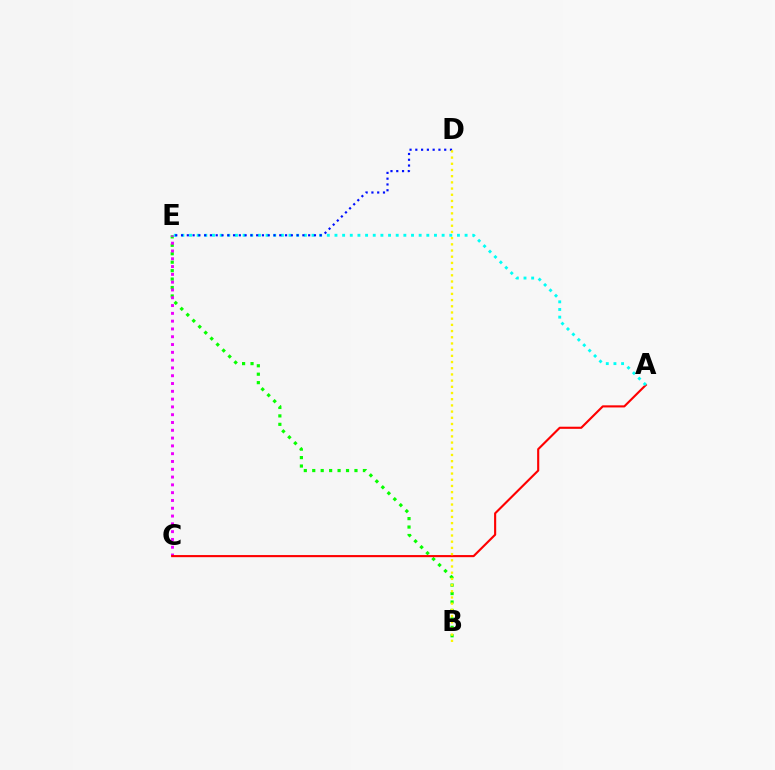{('B', 'E'): [{'color': '#08ff00', 'line_style': 'dotted', 'thickness': 2.29}], ('C', 'E'): [{'color': '#ee00ff', 'line_style': 'dotted', 'thickness': 2.12}], ('A', 'C'): [{'color': '#ff0000', 'line_style': 'solid', 'thickness': 1.53}], ('A', 'E'): [{'color': '#00fff6', 'line_style': 'dotted', 'thickness': 2.08}], ('D', 'E'): [{'color': '#0010ff', 'line_style': 'dotted', 'thickness': 1.57}], ('B', 'D'): [{'color': '#fcf500', 'line_style': 'dotted', 'thickness': 1.68}]}